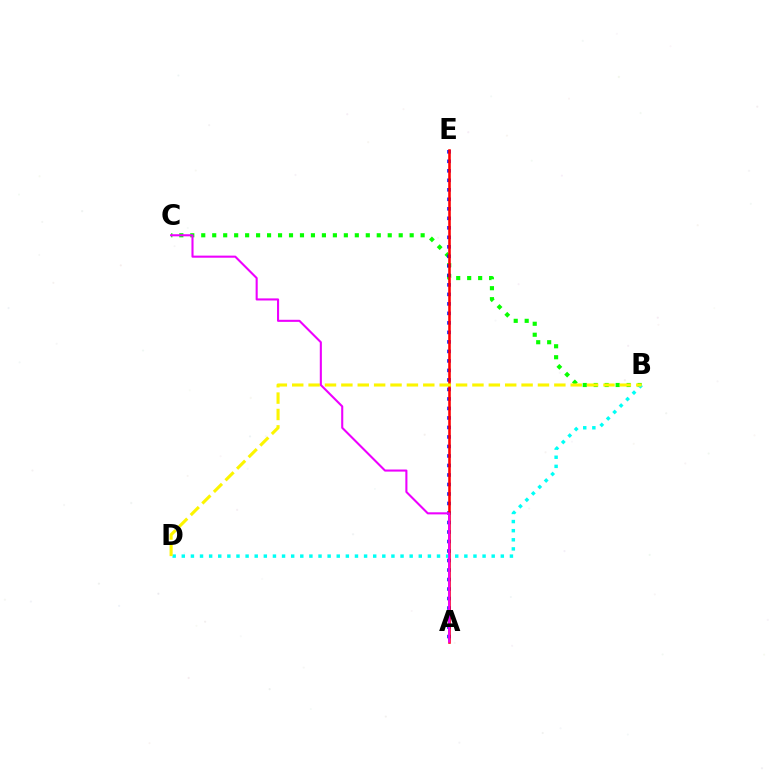{('B', 'C'): [{'color': '#08ff00', 'line_style': 'dotted', 'thickness': 2.98}], ('A', 'E'): [{'color': '#0010ff', 'line_style': 'dotted', 'thickness': 2.58}, {'color': '#ff0000', 'line_style': 'solid', 'thickness': 1.86}], ('B', 'D'): [{'color': '#00fff6', 'line_style': 'dotted', 'thickness': 2.48}, {'color': '#fcf500', 'line_style': 'dashed', 'thickness': 2.23}], ('A', 'C'): [{'color': '#ee00ff', 'line_style': 'solid', 'thickness': 1.5}]}